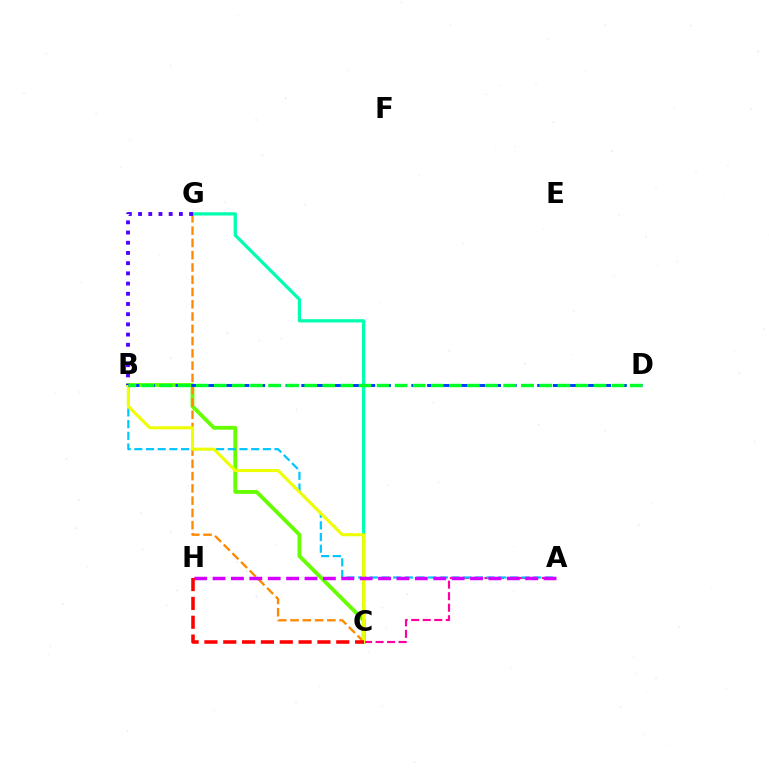{('B', 'C'): [{'color': '#66ff00', 'line_style': 'solid', 'thickness': 2.75}, {'color': '#eeff00', 'line_style': 'solid', 'thickness': 2.21}], ('C', 'G'): [{'color': '#00ffaf', 'line_style': 'solid', 'thickness': 2.35}, {'color': '#ff8800', 'line_style': 'dashed', 'thickness': 1.67}], ('A', 'C'): [{'color': '#ff00a0', 'line_style': 'dashed', 'thickness': 1.57}], ('A', 'B'): [{'color': '#00c7ff', 'line_style': 'dashed', 'thickness': 1.59}], ('B', 'G'): [{'color': '#4f00ff', 'line_style': 'dotted', 'thickness': 2.77}], ('B', 'D'): [{'color': '#003fff', 'line_style': 'dashed', 'thickness': 2.14}, {'color': '#00ff27', 'line_style': 'dashed', 'thickness': 2.46}], ('A', 'H'): [{'color': '#d600ff', 'line_style': 'dashed', 'thickness': 2.5}], ('C', 'H'): [{'color': '#ff0000', 'line_style': 'dashed', 'thickness': 2.56}]}